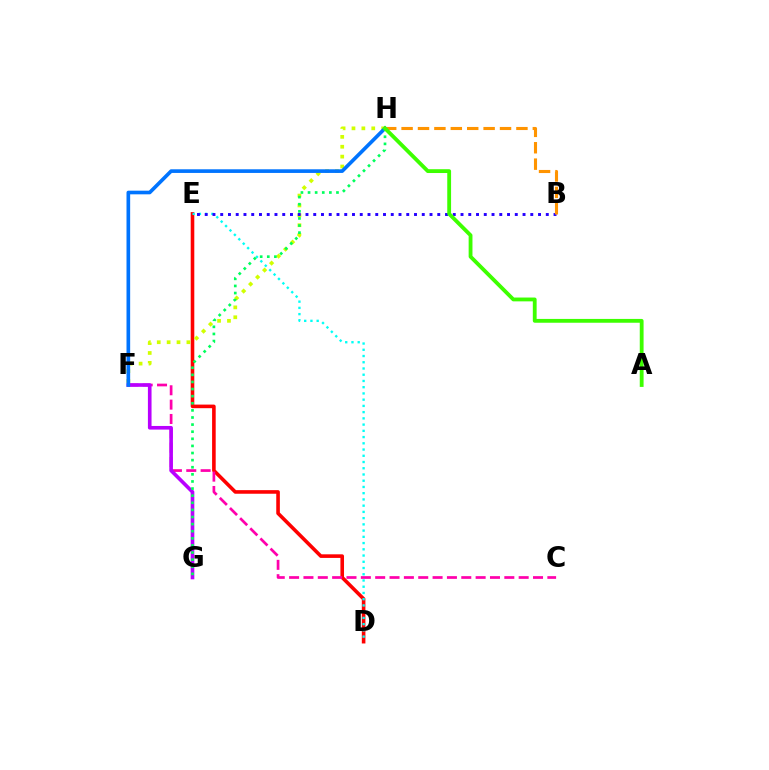{('D', 'E'): [{'color': '#ff0000', 'line_style': 'solid', 'thickness': 2.59}, {'color': '#00fff6', 'line_style': 'dotted', 'thickness': 1.69}], ('F', 'H'): [{'color': '#d1ff00', 'line_style': 'dotted', 'thickness': 2.69}, {'color': '#0074ff', 'line_style': 'solid', 'thickness': 2.63}], ('C', 'F'): [{'color': '#ff00ac', 'line_style': 'dashed', 'thickness': 1.95}], ('F', 'G'): [{'color': '#b900ff', 'line_style': 'solid', 'thickness': 2.62}], ('B', 'E'): [{'color': '#2500ff', 'line_style': 'dotted', 'thickness': 2.11}], ('B', 'H'): [{'color': '#ff9400', 'line_style': 'dashed', 'thickness': 2.23}], ('G', 'H'): [{'color': '#00ff5c', 'line_style': 'dotted', 'thickness': 1.93}], ('A', 'H'): [{'color': '#3dff00', 'line_style': 'solid', 'thickness': 2.75}]}